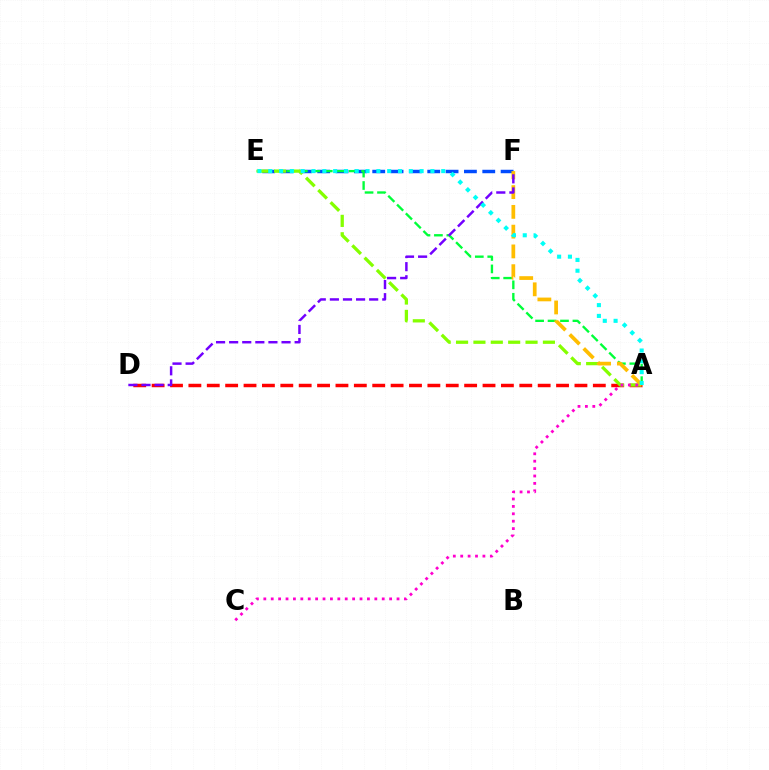{('E', 'F'): [{'color': '#004bff', 'line_style': 'dashed', 'thickness': 2.49}], ('A', 'D'): [{'color': '#ff0000', 'line_style': 'dashed', 'thickness': 2.5}], ('A', 'E'): [{'color': '#00ff39', 'line_style': 'dashed', 'thickness': 1.69}, {'color': '#84ff00', 'line_style': 'dashed', 'thickness': 2.36}, {'color': '#00fff6', 'line_style': 'dotted', 'thickness': 2.94}], ('A', 'F'): [{'color': '#ffbd00', 'line_style': 'dashed', 'thickness': 2.69}], ('D', 'F'): [{'color': '#7200ff', 'line_style': 'dashed', 'thickness': 1.78}], ('A', 'C'): [{'color': '#ff00cf', 'line_style': 'dotted', 'thickness': 2.01}]}